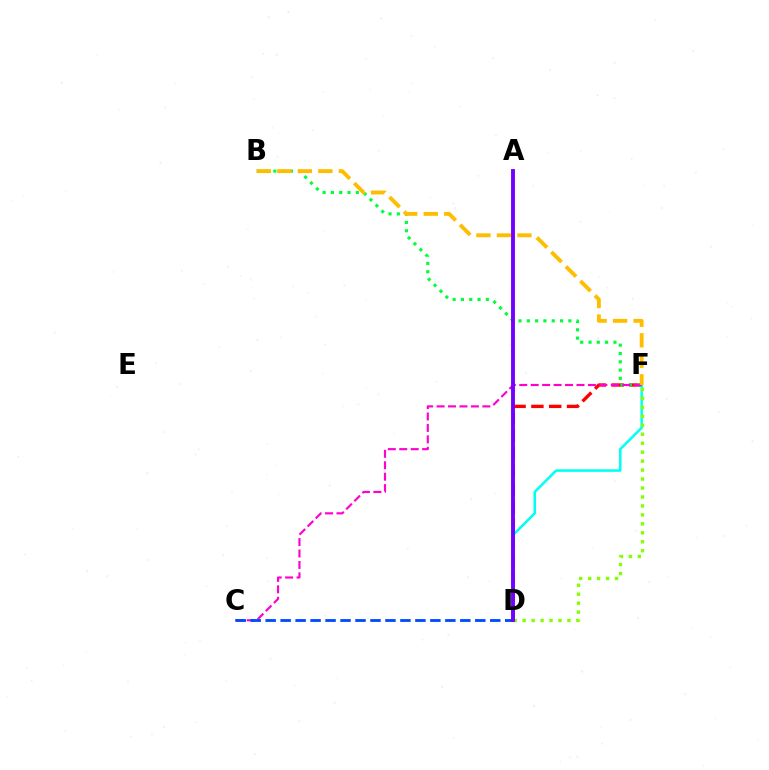{('D', 'F'): [{'color': '#ff0000', 'line_style': 'dashed', 'thickness': 2.42}, {'color': '#00fff6', 'line_style': 'solid', 'thickness': 1.82}, {'color': '#84ff00', 'line_style': 'dotted', 'thickness': 2.43}], ('B', 'F'): [{'color': '#00ff39', 'line_style': 'dotted', 'thickness': 2.26}, {'color': '#ffbd00', 'line_style': 'dashed', 'thickness': 2.79}], ('C', 'F'): [{'color': '#ff00cf', 'line_style': 'dashed', 'thickness': 1.55}], ('C', 'D'): [{'color': '#004bff', 'line_style': 'dashed', 'thickness': 2.03}], ('A', 'D'): [{'color': '#7200ff', 'line_style': 'solid', 'thickness': 2.8}]}